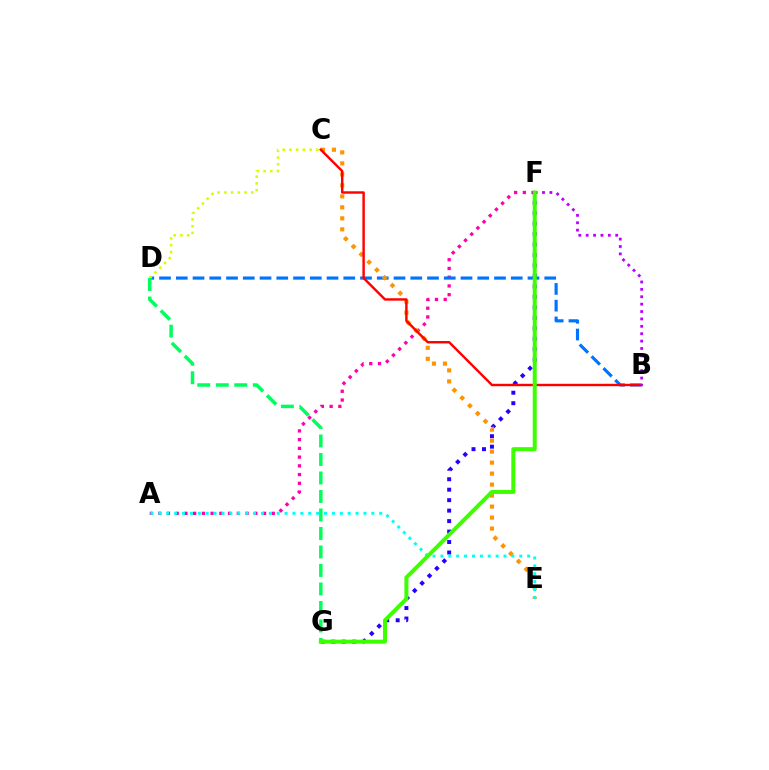{('A', 'F'): [{'color': '#ff00ac', 'line_style': 'dotted', 'thickness': 2.37}], ('F', 'G'): [{'color': '#2500ff', 'line_style': 'dotted', 'thickness': 2.84}, {'color': '#3dff00', 'line_style': 'solid', 'thickness': 2.89}], ('B', 'D'): [{'color': '#0074ff', 'line_style': 'dashed', 'thickness': 2.28}], ('C', 'D'): [{'color': '#d1ff00', 'line_style': 'dotted', 'thickness': 1.83}], ('C', 'E'): [{'color': '#ff9400', 'line_style': 'dotted', 'thickness': 2.99}], ('B', 'C'): [{'color': '#ff0000', 'line_style': 'solid', 'thickness': 1.75}], ('A', 'E'): [{'color': '#00fff6', 'line_style': 'dotted', 'thickness': 2.14}], ('B', 'F'): [{'color': '#b900ff', 'line_style': 'dotted', 'thickness': 2.01}], ('D', 'G'): [{'color': '#00ff5c', 'line_style': 'dashed', 'thickness': 2.51}]}